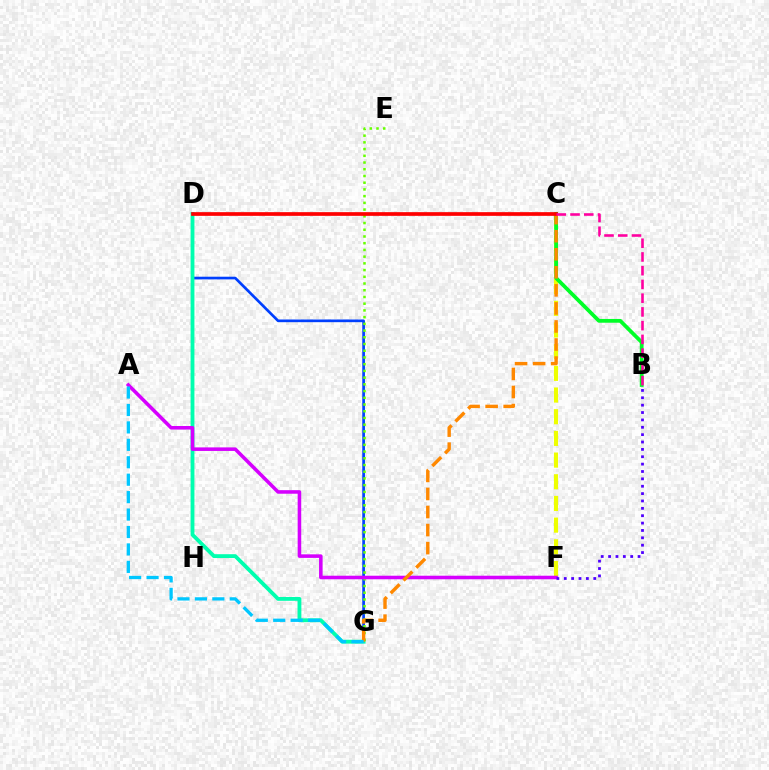{('C', 'F'): [{'color': '#eeff00', 'line_style': 'dashed', 'thickness': 2.95}], ('D', 'G'): [{'color': '#003fff', 'line_style': 'solid', 'thickness': 1.93}, {'color': '#00ffaf', 'line_style': 'solid', 'thickness': 2.76}], ('E', 'G'): [{'color': '#66ff00', 'line_style': 'dotted', 'thickness': 1.83}], ('B', 'C'): [{'color': '#00ff27', 'line_style': 'solid', 'thickness': 2.71}, {'color': '#ff00a0', 'line_style': 'dashed', 'thickness': 1.87}], ('A', 'F'): [{'color': '#d600ff', 'line_style': 'solid', 'thickness': 2.56}], ('B', 'F'): [{'color': '#4f00ff', 'line_style': 'dotted', 'thickness': 2.0}], ('C', 'G'): [{'color': '#ff8800', 'line_style': 'dashed', 'thickness': 2.45}], ('A', 'G'): [{'color': '#00c7ff', 'line_style': 'dashed', 'thickness': 2.37}], ('C', 'D'): [{'color': '#ff0000', 'line_style': 'solid', 'thickness': 2.66}]}